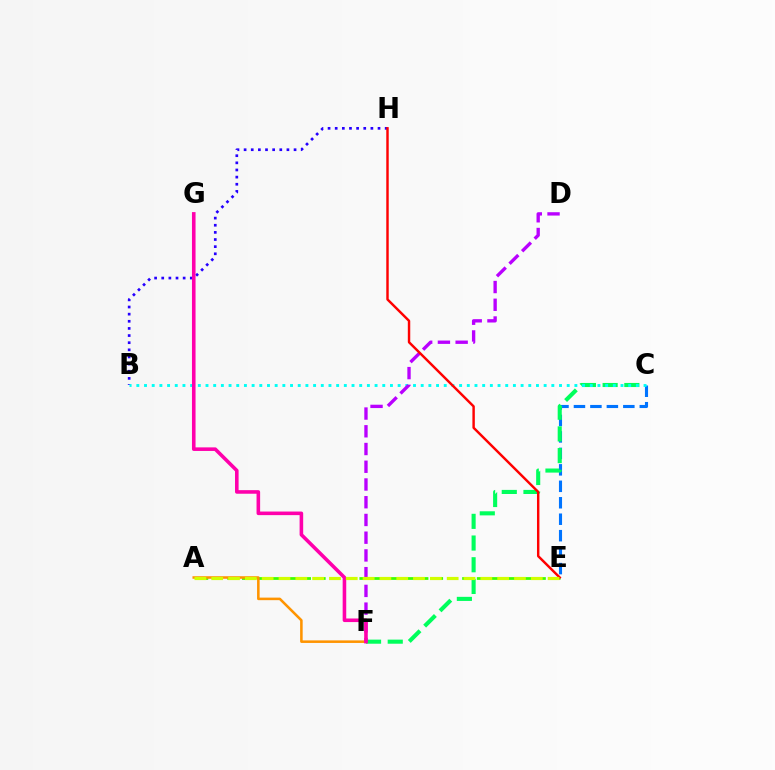{('C', 'E'): [{'color': '#0074ff', 'line_style': 'dashed', 'thickness': 2.24}], ('B', 'H'): [{'color': '#2500ff', 'line_style': 'dotted', 'thickness': 1.94}], ('A', 'E'): [{'color': '#3dff00', 'line_style': 'dashed', 'thickness': 1.99}, {'color': '#d1ff00', 'line_style': 'dashed', 'thickness': 2.29}], ('A', 'F'): [{'color': '#ff9400', 'line_style': 'solid', 'thickness': 1.84}], ('C', 'F'): [{'color': '#00ff5c', 'line_style': 'dashed', 'thickness': 2.95}], ('B', 'C'): [{'color': '#00fff6', 'line_style': 'dotted', 'thickness': 2.09}], ('D', 'F'): [{'color': '#b900ff', 'line_style': 'dashed', 'thickness': 2.41}], ('F', 'G'): [{'color': '#ff00ac', 'line_style': 'solid', 'thickness': 2.58}], ('E', 'H'): [{'color': '#ff0000', 'line_style': 'solid', 'thickness': 1.75}]}